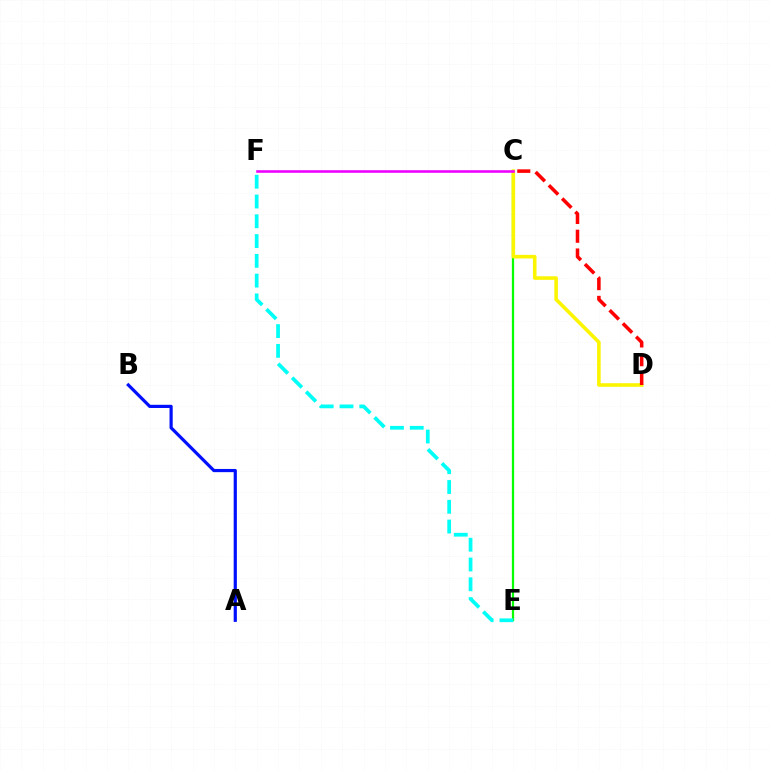{('C', 'E'): [{'color': '#08ff00', 'line_style': 'solid', 'thickness': 1.62}], ('C', 'D'): [{'color': '#fcf500', 'line_style': 'solid', 'thickness': 2.58}, {'color': '#ff0000', 'line_style': 'dashed', 'thickness': 2.55}], ('C', 'F'): [{'color': '#ee00ff', 'line_style': 'solid', 'thickness': 1.86}], ('E', 'F'): [{'color': '#00fff6', 'line_style': 'dashed', 'thickness': 2.69}], ('A', 'B'): [{'color': '#0010ff', 'line_style': 'solid', 'thickness': 2.3}]}